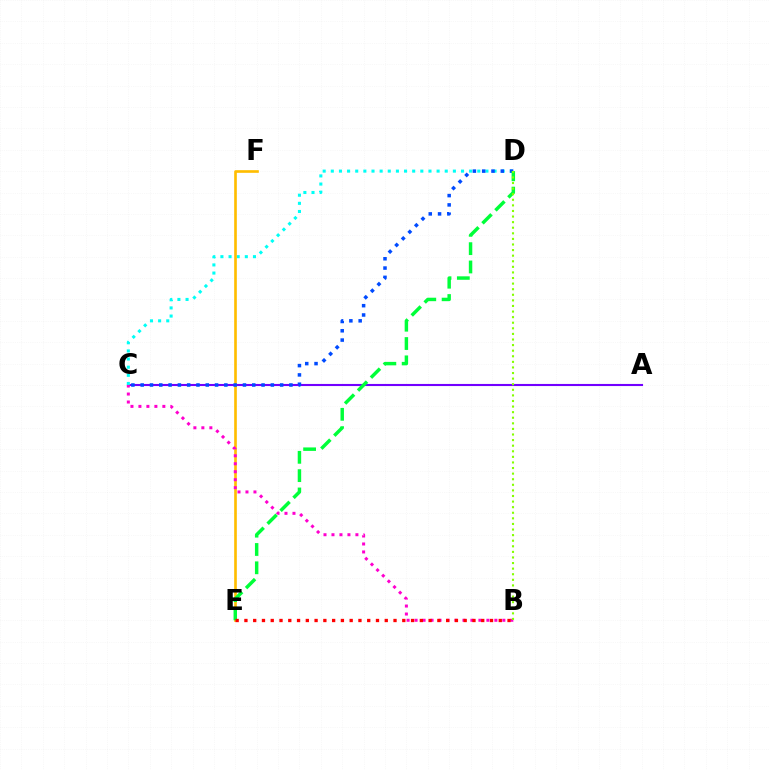{('A', 'C'): [{'color': '#7200ff', 'line_style': 'solid', 'thickness': 1.52}], ('C', 'D'): [{'color': '#00fff6', 'line_style': 'dotted', 'thickness': 2.21}, {'color': '#004bff', 'line_style': 'dotted', 'thickness': 2.53}], ('E', 'F'): [{'color': '#ffbd00', 'line_style': 'solid', 'thickness': 1.91}], ('B', 'C'): [{'color': '#ff00cf', 'line_style': 'dotted', 'thickness': 2.17}], ('D', 'E'): [{'color': '#00ff39', 'line_style': 'dashed', 'thickness': 2.49}], ('B', 'D'): [{'color': '#84ff00', 'line_style': 'dotted', 'thickness': 1.52}], ('B', 'E'): [{'color': '#ff0000', 'line_style': 'dotted', 'thickness': 2.38}]}